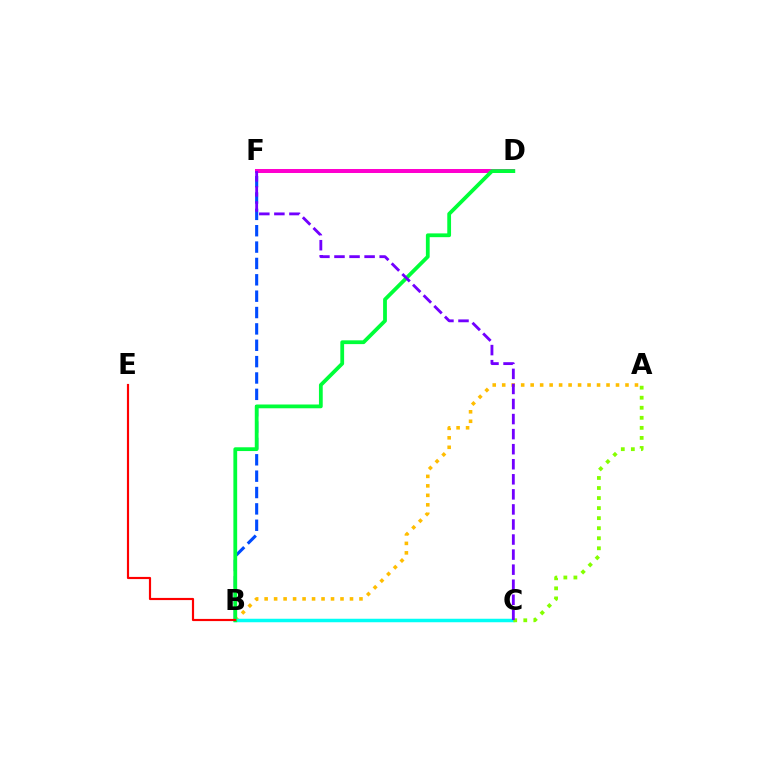{('A', 'B'): [{'color': '#ffbd00', 'line_style': 'dotted', 'thickness': 2.58}], ('B', 'F'): [{'color': '#004bff', 'line_style': 'dashed', 'thickness': 2.22}], ('B', 'C'): [{'color': '#00fff6', 'line_style': 'solid', 'thickness': 2.51}], ('D', 'F'): [{'color': '#ff00cf', 'line_style': 'solid', 'thickness': 2.88}], ('A', 'C'): [{'color': '#84ff00', 'line_style': 'dotted', 'thickness': 2.73}], ('B', 'D'): [{'color': '#00ff39', 'line_style': 'solid', 'thickness': 2.72}], ('C', 'F'): [{'color': '#7200ff', 'line_style': 'dashed', 'thickness': 2.05}], ('B', 'E'): [{'color': '#ff0000', 'line_style': 'solid', 'thickness': 1.56}]}